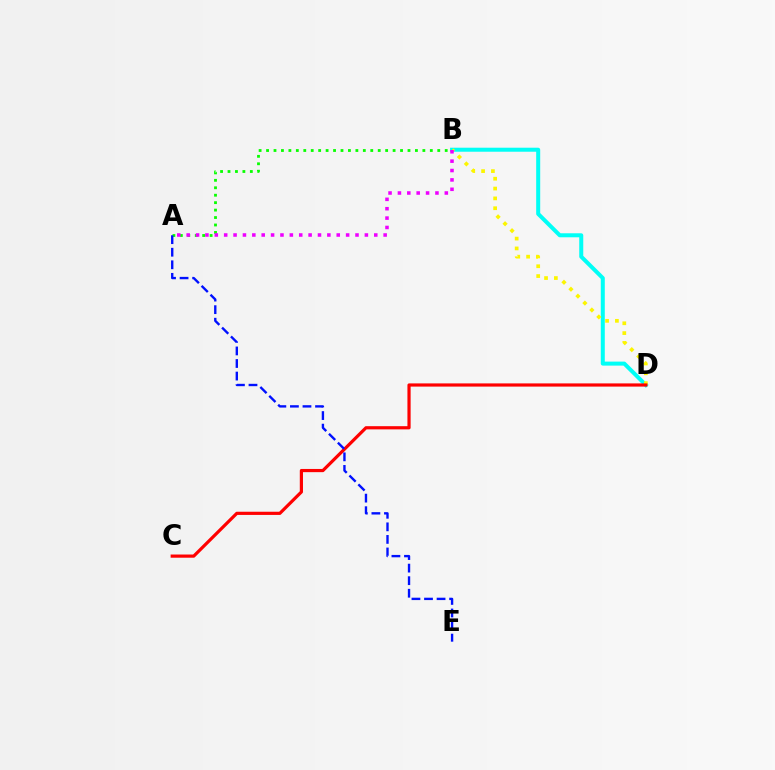{('B', 'D'): [{'color': '#00fff6', 'line_style': 'solid', 'thickness': 2.89}, {'color': '#fcf500', 'line_style': 'dotted', 'thickness': 2.67}], ('A', 'B'): [{'color': '#08ff00', 'line_style': 'dotted', 'thickness': 2.02}, {'color': '#ee00ff', 'line_style': 'dotted', 'thickness': 2.55}], ('C', 'D'): [{'color': '#ff0000', 'line_style': 'solid', 'thickness': 2.3}], ('A', 'E'): [{'color': '#0010ff', 'line_style': 'dashed', 'thickness': 1.71}]}